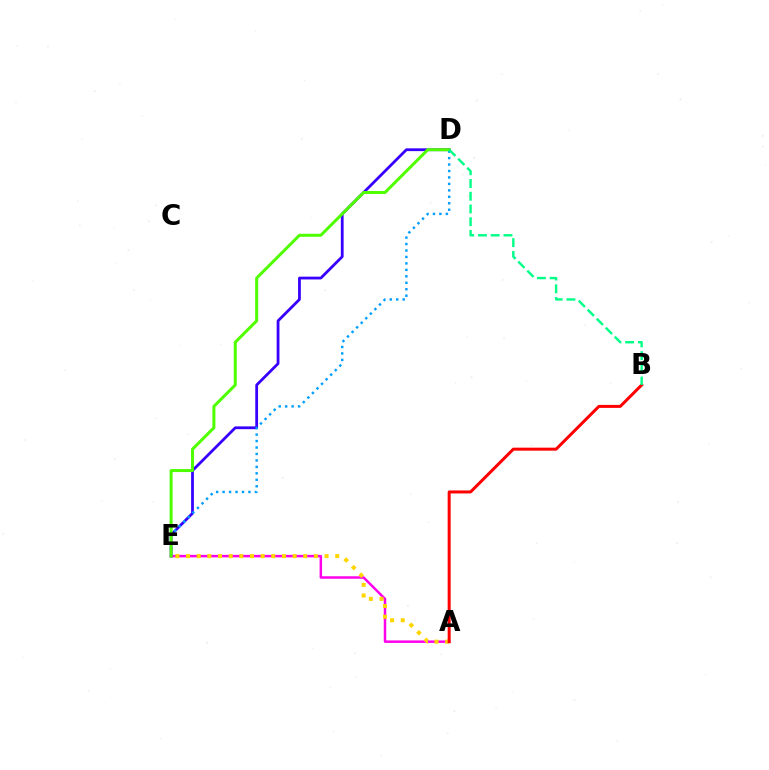{('D', 'E'): [{'color': '#3700ff', 'line_style': 'solid', 'thickness': 2.0}, {'color': '#009eff', 'line_style': 'dotted', 'thickness': 1.75}, {'color': '#4fff00', 'line_style': 'solid', 'thickness': 2.16}], ('A', 'E'): [{'color': '#ff00ed', 'line_style': 'solid', 'thickness': 1.79}, {'color': '#ffd500', 'line_style': 'dotted', 'thickness': 2.89}], ('A', 'B'): [{'color': '#ff0000', 'line_style': 'solid', 'thickness': 2.16}], ('B', 'D'): [{'color': '#00ff86', 'line_style': 'dashed', 'thickness': 1.73}]}